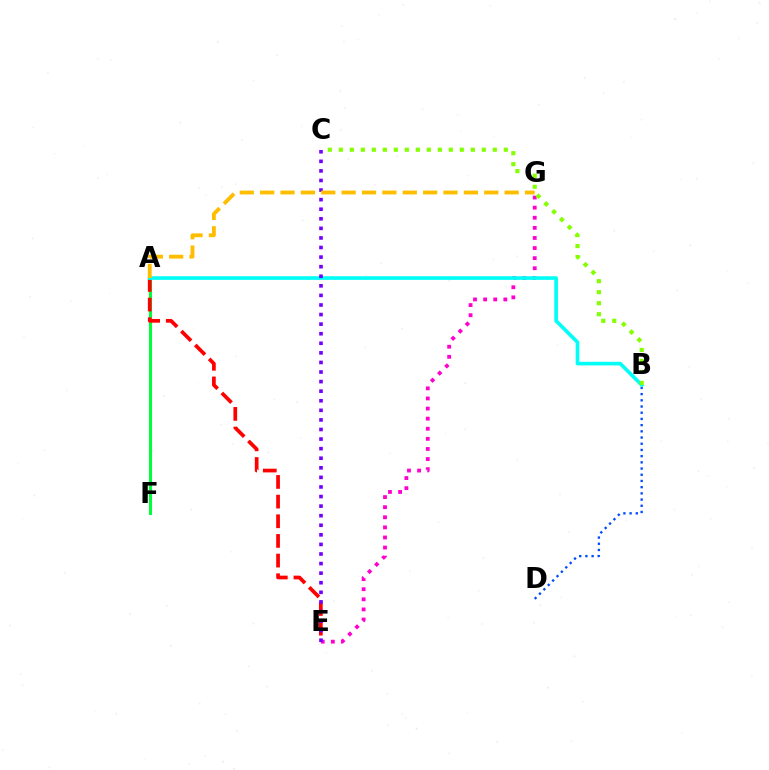{('E', 'G'): [{'color': '#ff00cf', 'line_style': 'dotted', 'thickness': 2.74}], ('B', 'D'): [{'color': '#004bff', 'line_style': 'dotted', 'thickness': 1.69}], ('A', 'F'): [{'color': '#00ff39', 'line_style': 'solid', 'thickness': 2.19}], ('A', 'E'): [{'color': '#ff0000', 'line_style': 'dashed', 'thickness': 2.67}], ('A', 'B'): [{'color': '#00fff6', 'line_style': 'solid', 'thickness': 2.62}], ('C', 'E'): [{'color': '#7200ff', 'line_style': 'dotted', 'thickness': 2.6}], ('B', 'C'): [{'color': '#84ff00', 'line_style': 'dotted', 'thickness': 2.99}], ('A', 'G'): [{'color': '#ffbd00', 'line_style': 'dashed', 'thickness': 2.77}]}